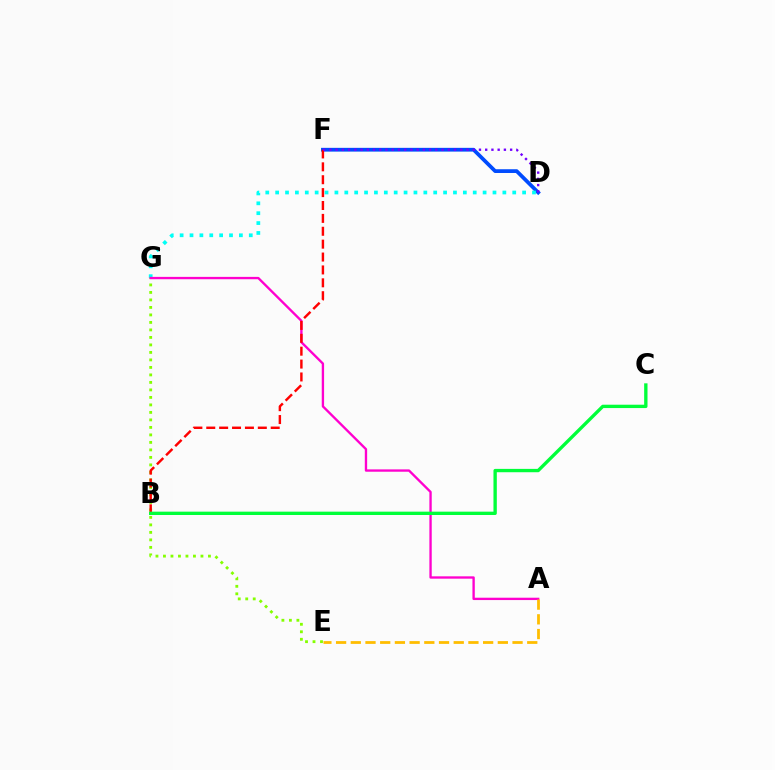{('D', 'F'): [{'color': '#004bff', 'line_style': 'solid', 'thickness': 2.7}, {'color': '#7200ff', 'line_style': 'dotted', 'thickness': 1.69}], ('E', 'G'): [{'color': '#84ff00', 'line_style': 'dotted', 'thickness': 2.04}], ('D', 'G'): [{'color': '#00fff6', 'line_style': 'dotted', 'thickness': 2.68}], ('A', 'G'): [{'color': '#ff00cf', 'line_style': 'solid', 'thickness': 1.69}], ('B', 'F'): [{'color': '#ff0000', 'line_style': 'dashed', 'thickness': 1.75}], ('B', 'C'): [{'color': '#00ff39', 'line_style': 'solid', 'thickness': 2.41}], ('A', 'E'): [{'color': '#ffbd00', 'line_style': 'dashed', 'thickness': 2.0}]}